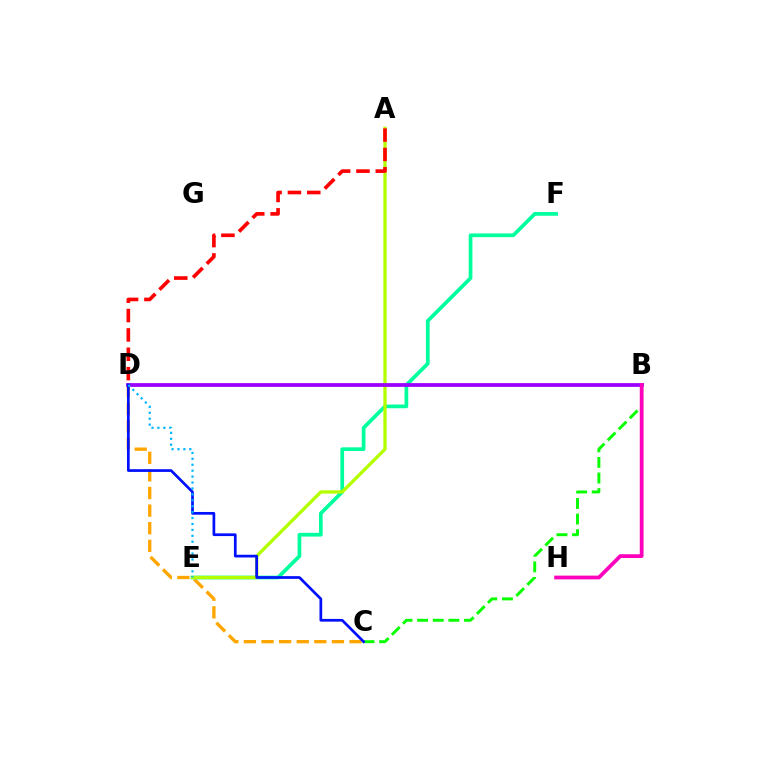{('C', 'D'): [{'color': '#ffa500', 'line_style': 'dashed', 'thickness': 2.39}, {'color': '#0010ff', 'line_style': 'solid', 'thickness': 1.95}], ('E', 'F'): [{'color': '#00ff9d', 'line_style': 'solid', 'thickness': 2.67}], ('A', 'E'): [{'color': '#b3ff00', 'line_style': 'solid', 'thickness': 2.38}], ('B', 'C'): [{'color': '#08ff00', 'line_style': 'dashed', 'thickness': 2.12}], ('B', 'D'): [{'color': '#9b00ff', 'line_style': 'solid', 'thickness': 2.7}], ('A', 'D'): [{'color': '#ff0000', 'line_style': 'dashed', 'thickness': 2.63}], ('B', 'H'): [{'color': '#ff00bd', 'line_style': 'solid', 'thickness': 2.71}], ('D', 'E'): [{'color': '#00b5ff', 'line_style': 'dotted', 'thickness': 1.61}]}